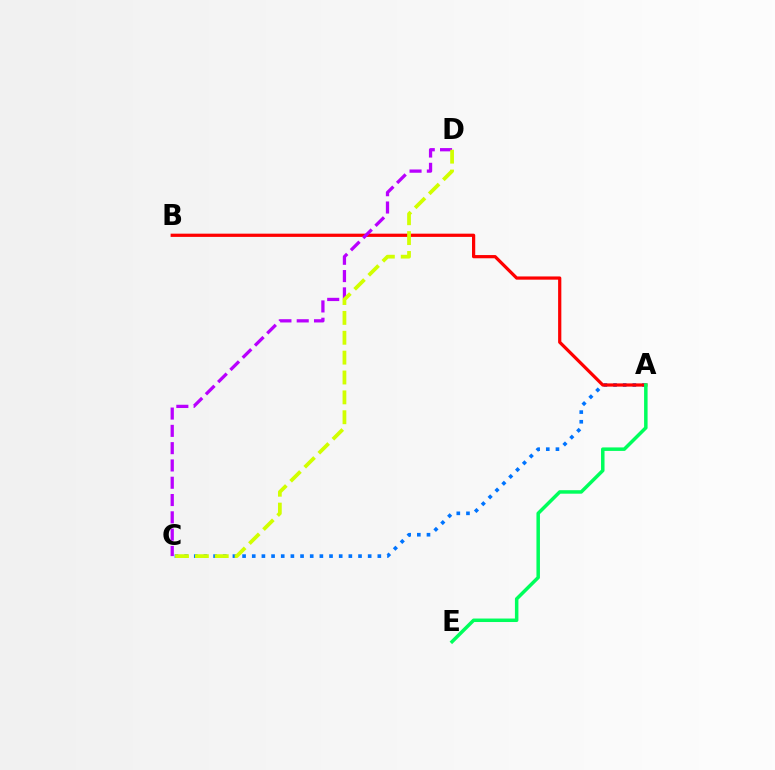{('A', 'C'): [{'color': '#0074ff', 'line_style': 'dotted', 'thickness': 2.62}], ('A', 'B'): [{'color': '#ff0000', 'line_style': 'solid', 'thickness': 2.32}], ('C', 'D'): [{'color': '#b900ff', 'line_style': 'dashed', 'thickness': 2.35}, {'color': '#d1ff00', 'line_style': 'dashed', 'thickness': 2.7}], ('A', 'E'): [{'color': '#00ff5c', 'line_style': 'solid', 'thickness': 2.52}]}